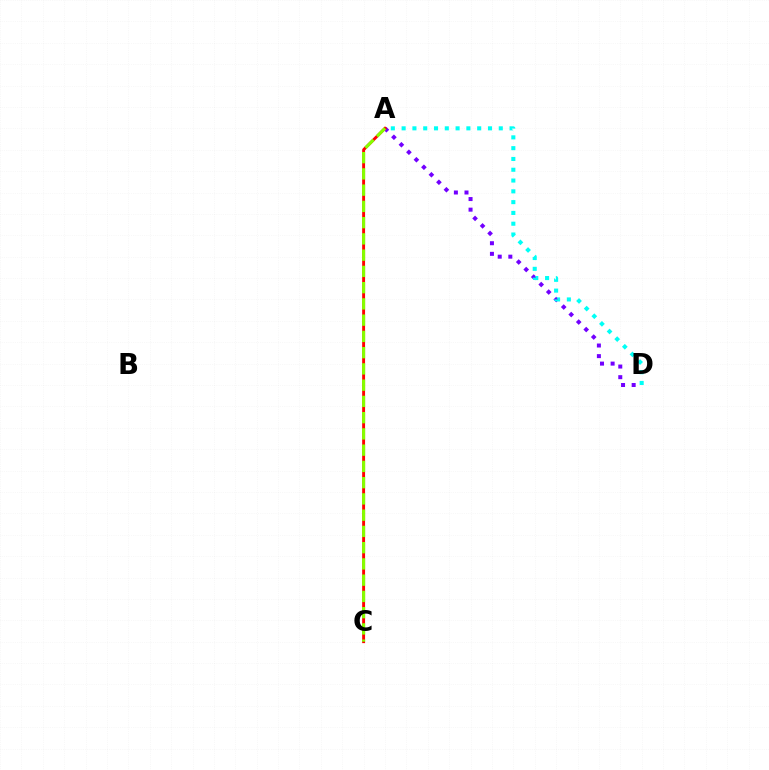{('A', 'D'): [{'color': '#7200ff', 'line_style': 'dotted', 'thickness': 2.88}, {'color': '#00fff6', 'line_style': 'dotted', 'thickness': 2.93}], ('A', 'C'): [{'color': '#ff0000', 'line_style': 'solid', 'thickness': 2.09}, {'color': '#84ff00', 'line_style': 'dashed', 'thickness': 2.21}]}